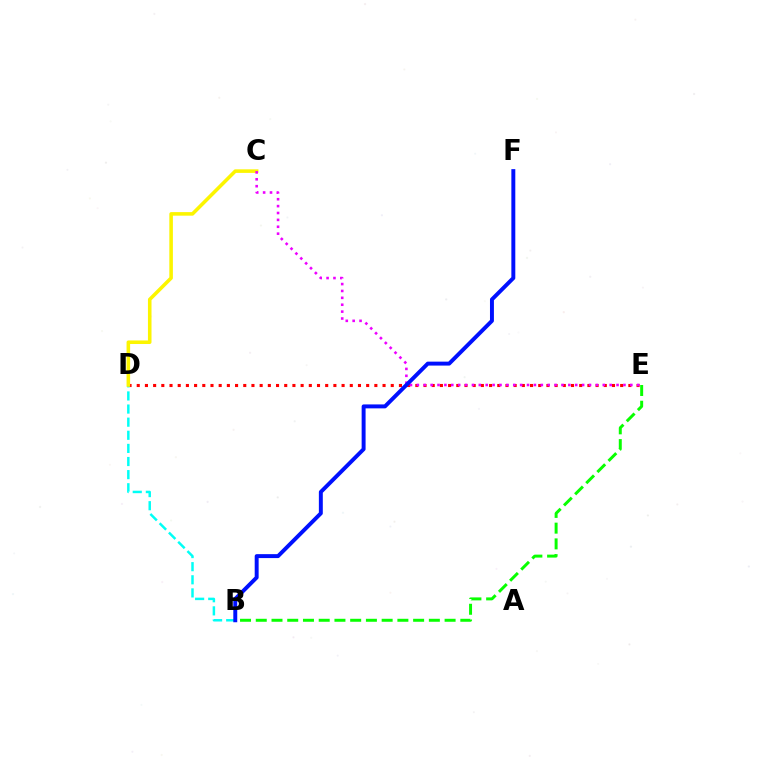{('D', 'E'): [{'color': '#ff0000', 'line_style': 'dotted', 'thickness': 2.23}], ('B', 'D'): [{'color': '#00fff6', 'line_style': 'dashed', 'thickness': 1.78}], ('C', 'D'): [{'color': '#fcf500', 'line_style': 'solid', 'thickness': 2.56}], ('C', 'E'): [{'color': '#ee00ff', 'line_style': 'dotted', 'thickness': 1.87}], ('B', 'E'): [{'color': '#08ff00', 'line_style': 'dashed', 'thickness': 2.14}], ('B', 'F'): [{'color': '#0010ff', 'line_style': 'solid', 'thickness': 2.84}]}